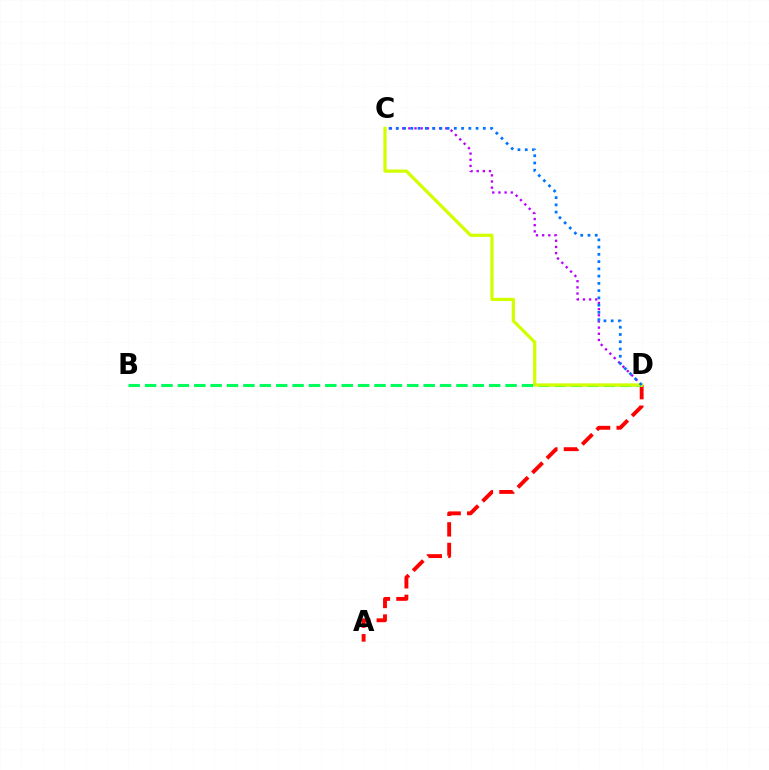{('C', 'D'): [{'color': '#b900ff', 'line_style': 'dotted', 'thickness': 1.67}, {'color': '#d1ff00', 'line_style': 'solid', 'thickness': 2.33}, {'color': '#0074ff', 'line_style': 'dotted', 'thickness': 1.97}], ('A', 'D'): [{'color': '#ff0000', 'line_style': 'dashed', 'thickness': 2.79}], ('B', 'D'): [{'color': '#00ff5c', 'line_style': 'dashed', 'thickness': 2.23}]}